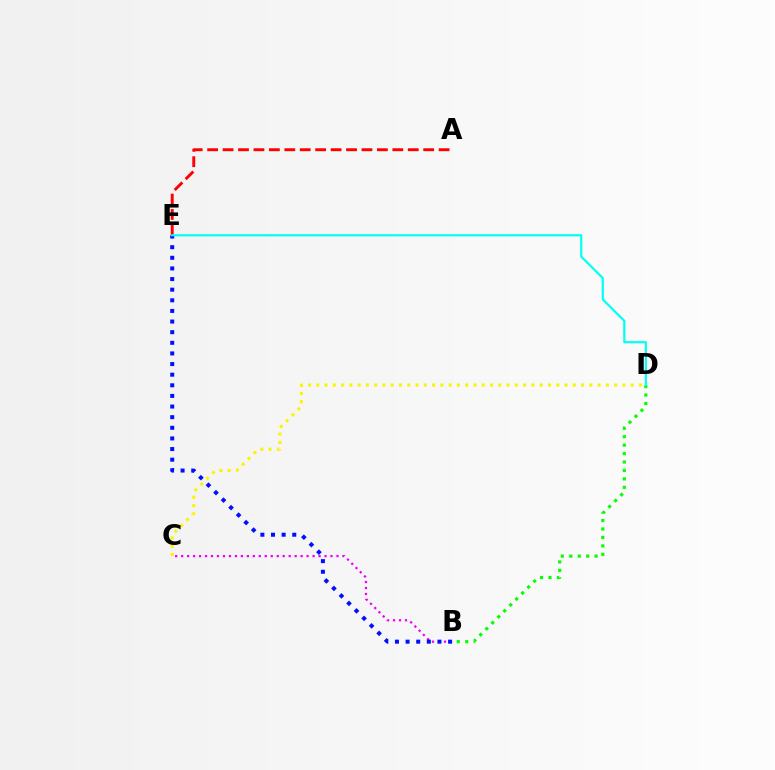{('B', 'C'): [{'color': '#ee00ff', 'line_style': 'dotted', 'thickness': 1.62}], ('C', 'D'): [{'color': '#fcf500', 'line_style': 'dotted', 'thickness': 2.25}], ('A', 'E'): [{'color': '#ff0000', 'line_style': 'dashed', 'thickness': 2.1}], ('B', 'D'): [{'color': '#08ff00', 'line_style': 'dotted', 'thickness': 2.29}], ('B', 'E'): [{'color': '#0010ff', 'line_style': 'dotted', 'thickness': 2.89}], ('D', 'E'): [{'color': '#00fff6', 'line_style': 'solid', 'thickness': 1.58}]}